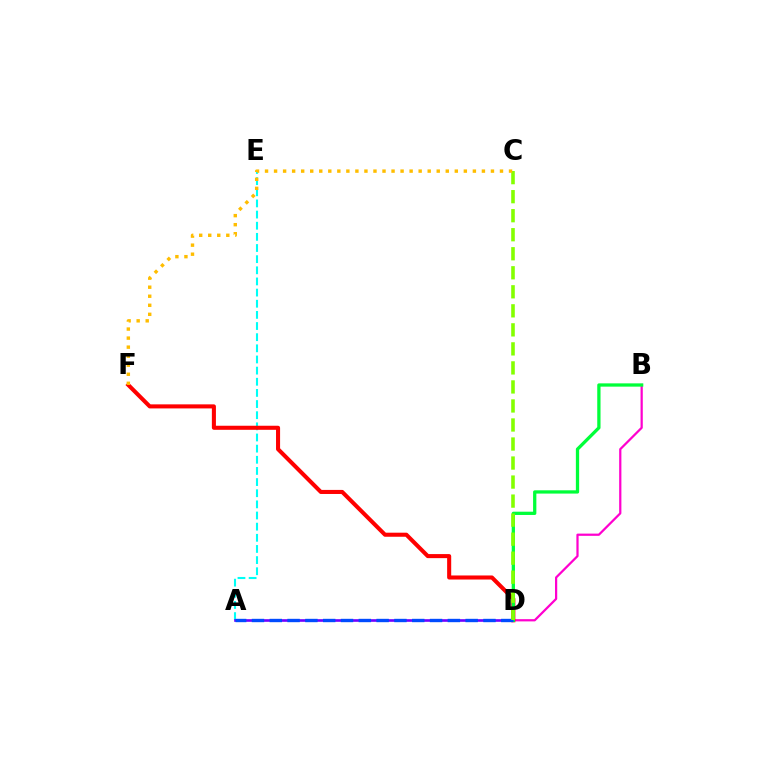{('B', 'D'): [{'color': '#ff00cf', 'line_style': 'solid', 'thickness': 1.61}, {'color': '#00ff39', 'line_style': 'solid', 'thickness': 2.36}], ('A', 'E'): [{'color': '#00fff6', 'line_style': 'dashed', 'thickness': 1.51}], ('D', 'F'): [{'color': '#ff0000', 'line_style': 'solid', 'thickness': 2.92}], ('A', 'D'): [{'color': '#7200ff', 'line_style': 'solid', 'thickness': 1.9}, {'color': '#004bff', 'line_style': 'dashed', 'thickness': 2.42}], ('C', 'D'): [{'color': '#84ff00', 'line_style': 'dashed', 'thickness': 2.58}], ('C', 'F'): [{'color': '#ffbd00', 'line_style': 'dotted', 'thickness': 2.46}]}